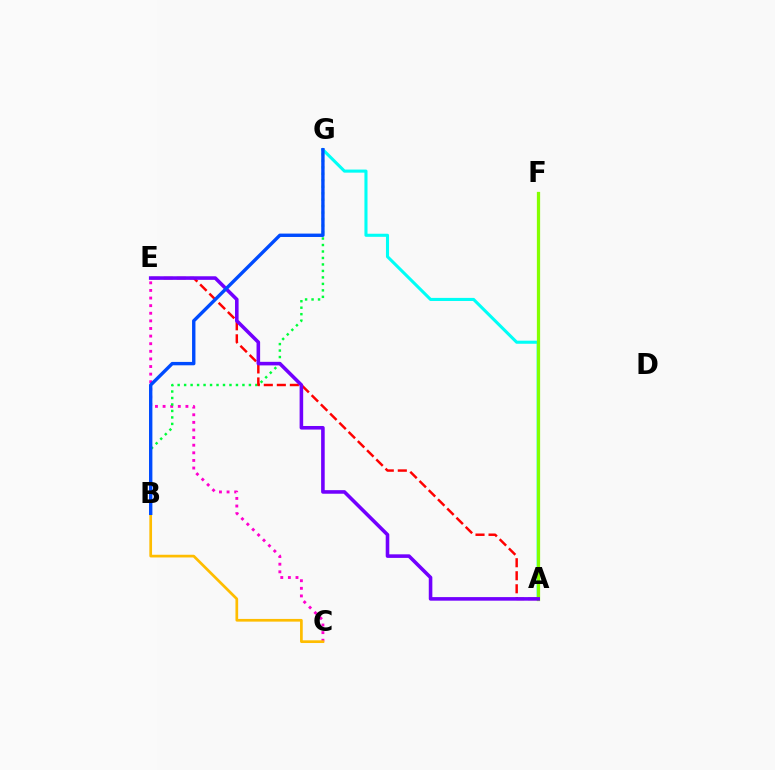{('A', 'G'): [{'color': '#00fff6', 'line_style': 'solid', 'thickness': 2.22}], ('C', 'E'): [{'color': '#ff00cf', 'line_style': 'dotted', 'thickness': 2.07}], ('B', 'C'): [{'color': '#ffbd00', 'line_style': 'solid', 'thickness': 1.95}], ('A', 'F'): [{'color': '#84ff00', 'line_style': 'solid', 'thickness': 2.34}], ('B', 'G'): [{'color': '#00ff39', 'line_style': 'dotted', 'thickness': 1.76}, {'color': '#004bff', 'line_style': 'solid', 'thickness': 2.44}], ('A', 'E'): [{'color': '#ff0000', 'line_style': 'dashed', 'thickness': 1.77}, {'color': '#7200ff', 'line_style': 'solid', 'thickness': 2.57}]}